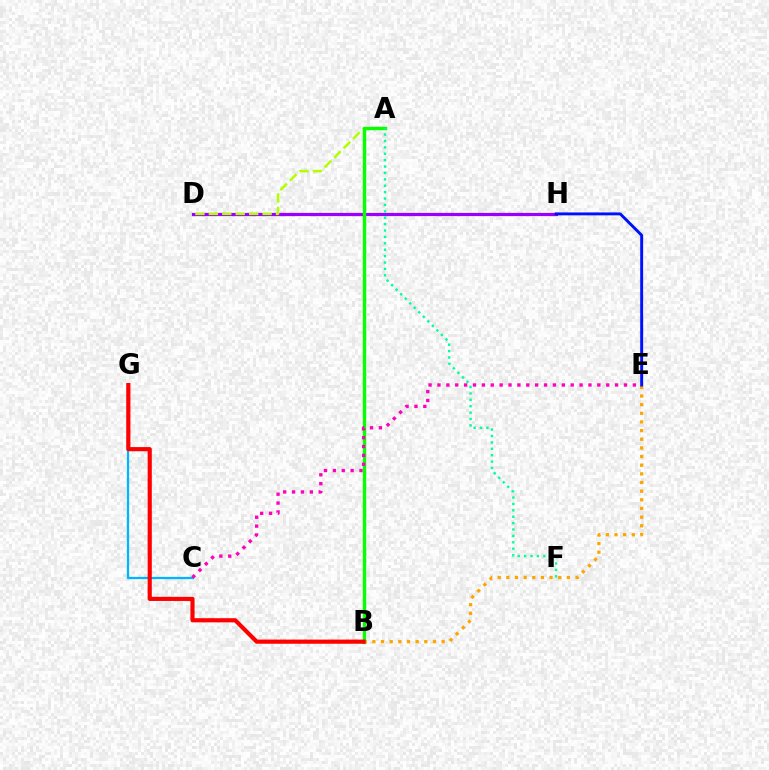{('D', 'H'): [{'color': '#9b00ff', 'line_style': 'solid', 'thickness': 2.32}], ('A', 'D'): [{'color': '#b3ff00', 'line_style': 'dashed', 'thickness': 1.82}], ('A', 'B'): [{'color': '#08ff00', 'line_style': 'solid', 'thickness': 2.45}], ('B', 'E'): [{'color': '#ffa500', 'line_style': 'dotted', 'thickness': 2.35}], ('A', 'F'): [{'color': '#00ff9d', 'line_style': 'dotted', 'thickness': 1.74}], ('E', 'H'): [{'color': '#0010ff', 'line_style': 'solid', 'thickness': 2.11}], ('C', 'G'): [{'color': '#00b5ff', 'line_style': 'solid', 'thickness': 1.64}], ('B', 'G'): [{'color': '#ff0000', 'line_style': 'solid', 'thickness': 3.0}], ('C', 'E'): [{'color': '#ff00bd', 'line_style': 'dotted', 'thickness': 2.41}]}